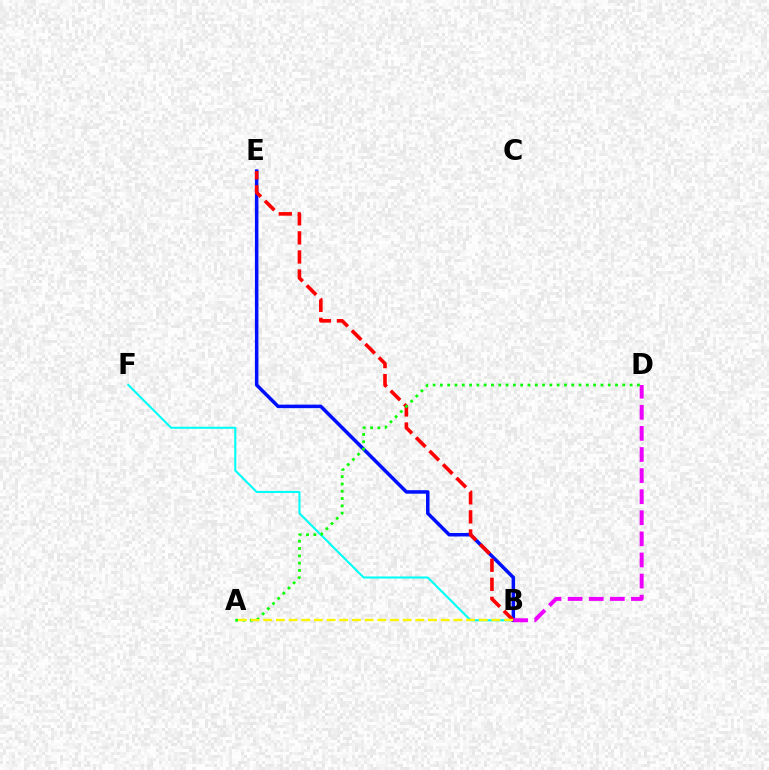{('B', 'F'): [{'color': '#00fff6', 'line_style': 'solid', 'thickness': 1.5}], ('B', 'E'): [{'color': '#0010ff', 'line_style': 'solid', 'thickness': 2.53}, {'color': '#ff0000', 'line_style': 'dashed', 'thickness': 2.59}], ('B', 'D'): [{'color': '#ee00ff', 'line_style': 'dashed', 'thickness': 2.87}], ('A', 'D'): [{'color': '#08ff00', 'line_style': 'dotted', 'thickness': 1.98}], ('A', 'B'): [{'color': '#fcf500', 'line_style': 'dashed', 'thickness': 1.72}]}